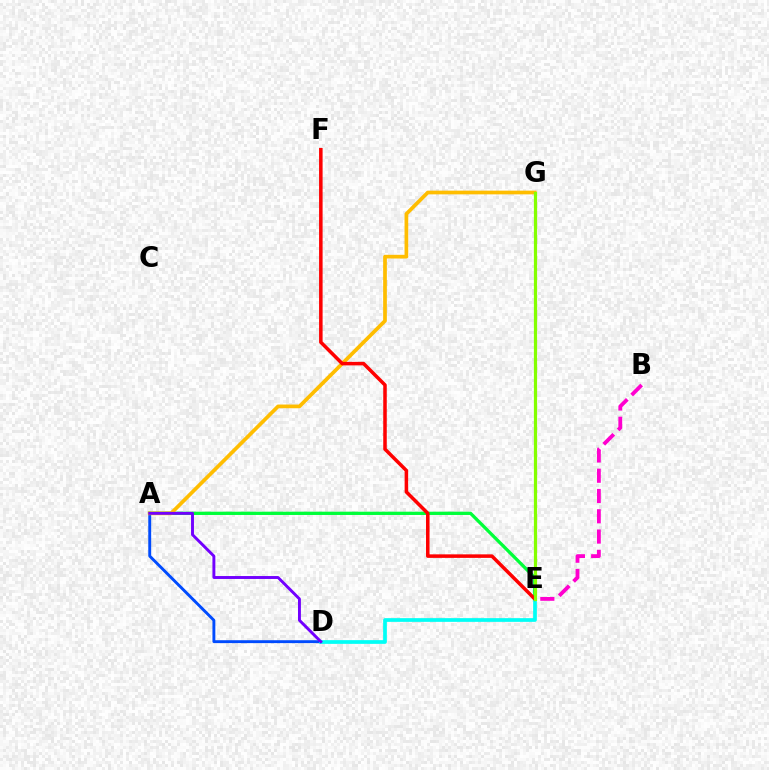{('A', 'D'): [{'color': '#004bff', 'line_style': 'solid', 'thickness': 2.09}, {'color': '#7200ff', 'line_style': 'solid', 'thickness': 2.1}], ('B', 'E'): [{'color': '#ff00cf', 'line_style': 'dashed', 'thickness': 2.75}], ('A', 'E'): [{'color': '#00ff39', 'line_style': 'solid', 'thickness': 2.36}], ('A', 'G'): [{'color': '#ffbd00', 'line_style': 'solid', 'thickness': 2.67}], ('D', 'E'): [{'color': '#00fff6', 'line_style': 'solid', 'thickness': 2.67}], ('E', 'F'): [{'color': '#ff0000', 'line_style': 'solid', 'thickness': 2.54}], ('E', 'G'): [{'color': '#84ff00', 'line_style': 'solid', 'thickness': 2.31}]}